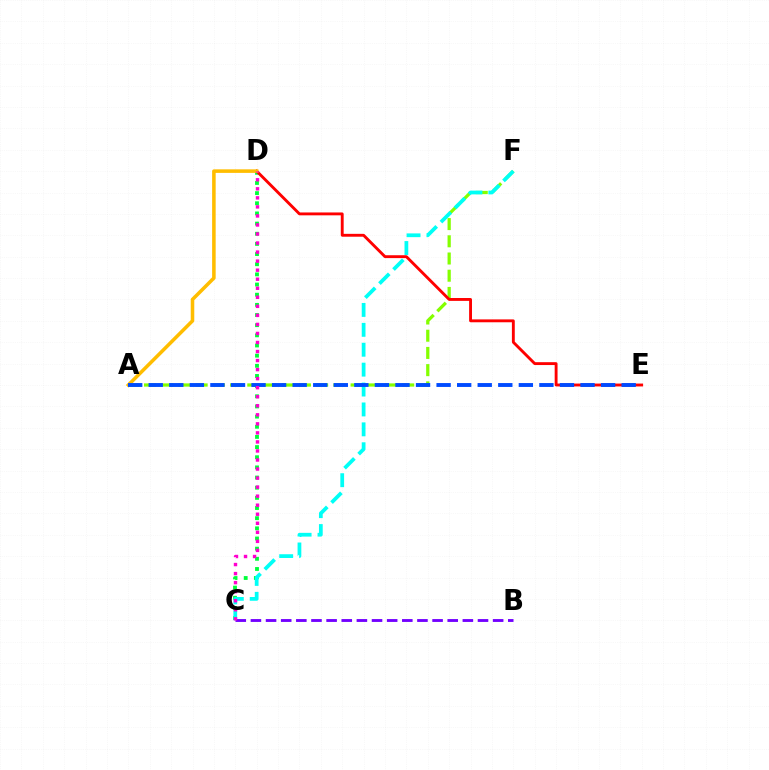{('A', 'F'): [{'color': '#84ff00', 'line_style': 'dashed', 'thickness': 2.34}], ('C', 'D'): [{'color': '#00ff39', 'line_style': 'dotted', 'thickness': 2.76}, {'color': '#ff00cf', 'line_style': 'dotted', 'thickness': 2.46}], ('D', 'E'): [{'color': '#ff0000', 'line_style': 'solid', 'thickness': 2.07}], ('C', 'F'): [{'color': '#00fff6', 'line_style': 'dashed', 'thickness': 2.7}], ('A', 'D'): [{'color': '#ffbd00', 'line_style': 'solid', 'thickness': 2.56}], ('B', 'C'): [{'color': '#7200ff', 'line_style': 'dashed', 'thickness': 2.06}], ('A', 'E'): [{'color': '#004bff', 'line_style': 'dashed', 'thickness': 2.79}]}